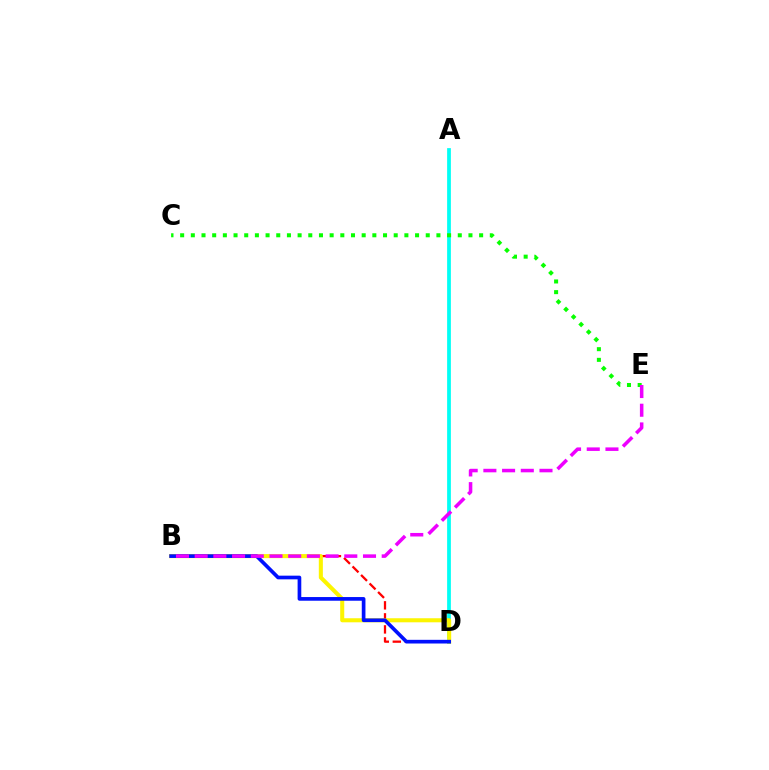{('B', 'D'): [{'color': '#ff0000', 'line_style': 'dashed', 'thickness': 1.64}, {'color': '#fcf500', 'line_style': 'solid', 'thickness': 2.92}, {'color': '#0010ff', 'line_style': 'solid', 'thickness': 2.65}], ('A', 'D'): [{'color': '#00fff6', 'line_style': 'solid', 'thickness': 2.7}], ('C', 'E'): [{'color': '#08ff00', 'line_style': 'dotted', 'thickness': 2.9}], ('B', 'E'): [{'color': '#ee00ff', 'line_style': 'dashed', 'thickness': 2.54}]}